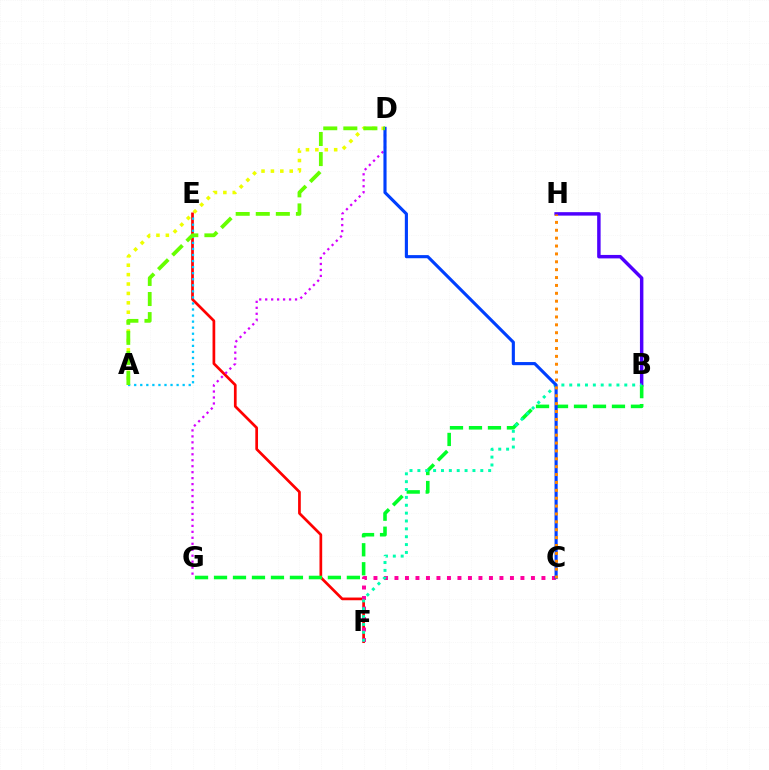{('A', 'D'): [{'color': '#eeff00', 'line_style': 'dotted', 'thickness': 2.55}, {'color': '#66ff00', 'line_style': 'dashed', 'thickness': 2.73}], ('E', 'F'): [{'color': '#ff0000', 'line_style': 'solid', 'thickness': 1.95}], ('D', 'G'): [{'color': '#d600ff', 'line_style': 'dotted', 'thickness': 1.62}], ('A', 'E'): [{'color': '#00c7ff', 'line_style': 'dotted', 'thickness': 1.65}], ('B', 'H'): [{'color': '#4f00ff', 'line_style': 'solid', 'thickness': 2.49}], ('B', 'G'): [{'color': '#00ff27', 'line_style': 'dashed', 'thickness': 2.58}], ('C', 'F'): [{'color': '#ff00a0', 'line_style': 'dotted', 'thickness': 2.85}], ('B', 'F'): [{'color': '#00ffaf', 'line_style': 'dotted', 'thickness': 2.14}], ('C', 'D'): [{'color': '#003fff', 'line_style': 'solid', 'thickness': 2.25}], ('C', 'H'): [{'color': '#ff8800', 'line_style': 'dotted', 'thickness': 2.14}]}